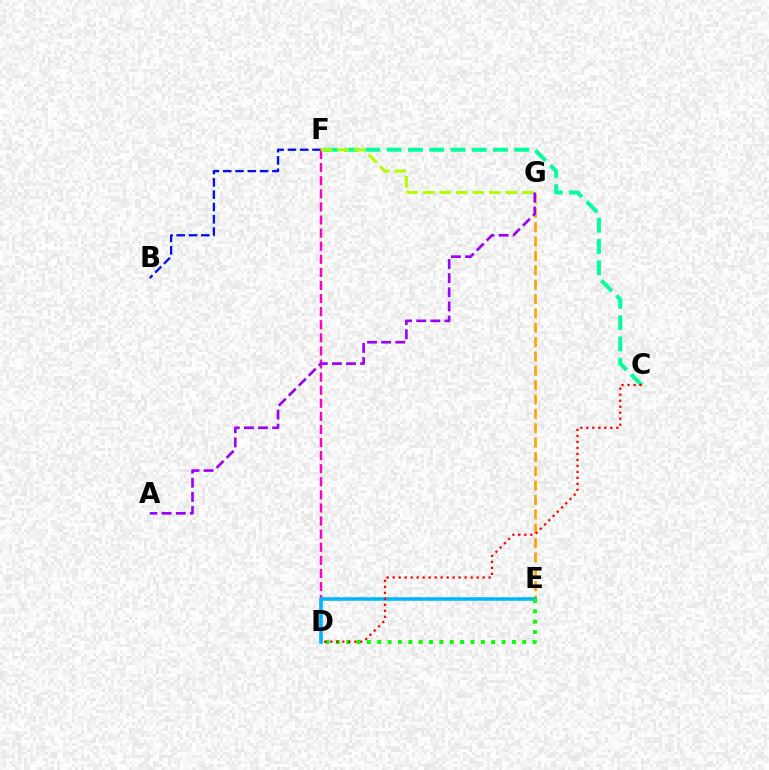{('E', 'G'): [{'color': '#ffa500', 'line_style': 'dashed', 'thickness': 1.95}], ('B', 'F'): [{'color': '#0010ff', 'line_style': 'dashed', 'thickness': 1.67}], ('C', 'F'): [{'color': '#00ff9d', 'line_style': 'dashed', 'thickness': 2.89}], ('D', 'F'): [{'color': '#ff00bd', 'line_style': 'dashed', 'thickness': 1.78}], ('D', 'E'): [{'color': '#00b5ff', 'line_style': 'solid', 'thickness': 2.55}, {'color': '#08ff00', 'line_style': 'dotted', 'thickness': 2.81}], ('F', 'G'): [{'color': '#b3ff00', 'line_style': 'dashed', 'thickness': 2.25}], ('C', 'D'): [{'color': '#ff0000', 'line_style': 'dotted', 'thickness': 1.63}], ('A', 'G'): [{'color': '#9b00ff', 'line_style': 'dashed', 'thickness': 1.92}]}